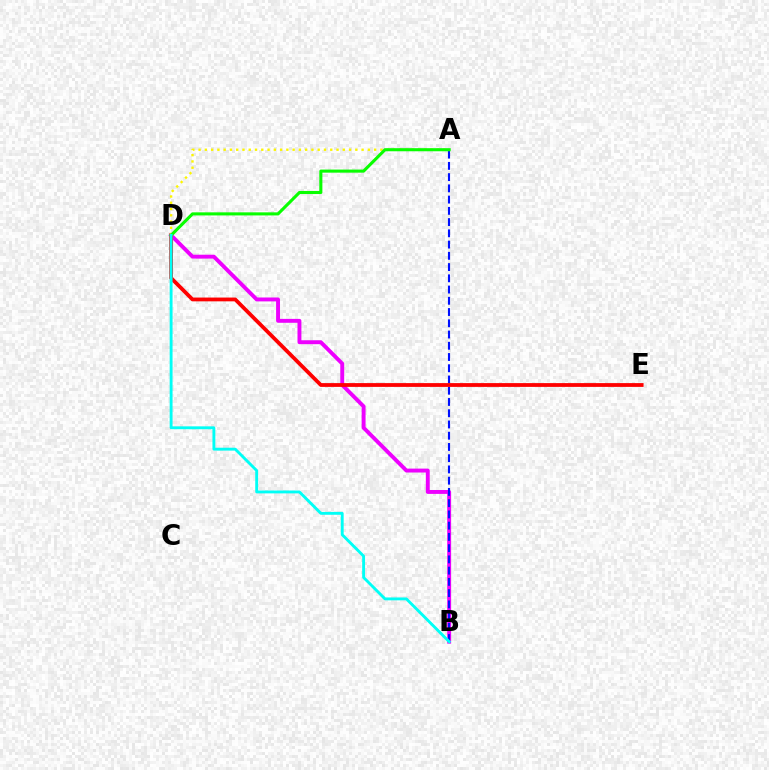{('B', 'D'): [{'color': '#ee00ff', 'line_style': 'solid', 'thickness': 2.81}, {'color': '#00fff6', 'line_style': 'solid', 'thickness': 2.07}], ('A', 'B'): [{'color': '#0010ff', 'line_style': 'dashed', 'thickness': 1.53}], ('D', 'E'): [{'color': '#ff0000', 'line_style': 'solid', 'thickness': 2.73}], ('A', 'D'): [{'color': '#fcf500', 'line_style': 'dotted', 'thickness': 1.7}, {'color': '#08ff00', 'line_style': 'solid', 'thickness': 2.22}]}